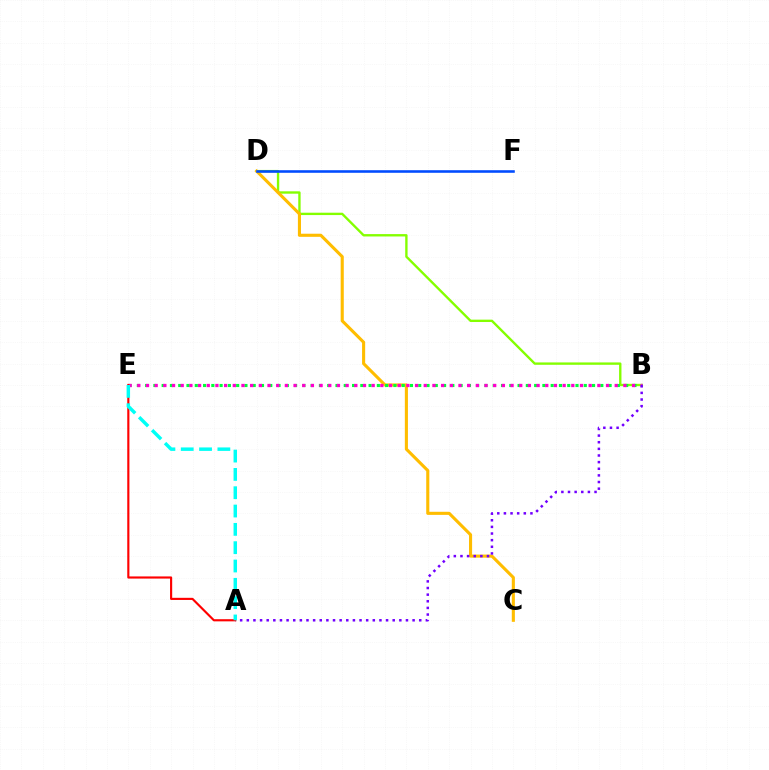{('B', 'D'): [{'color': '#84ff00', 'line_style': 'solid', 'thickness': 1.7}], ('C', 'D'): [{'color': '#ffbd00', 'line_style': 'solid', 'thickness': 2.23}], ('B', 'E'): [{'color': '#00ff39', 'line_style': 'dotted', 'thickness': 2.25}, {'color': '#ff00cf', 'line_style': 'dotted', 'thickness': 2.36}], ('D', 'F'): [{'color': '#004bff', 'line_style': 'solid', 'thickness': 1.86}], ('A', 'B'): [{'color': '#7200ff', 'line_style': 'dotted', 'thickness': 1.8}], ('A', 'E'): [{'color': '#ff0000', 'line_style': 'solid', 'thickness': 1.55}, {'color': '#00fff6', 'line_style': 'dashed', 'thickness': 2.49}]}